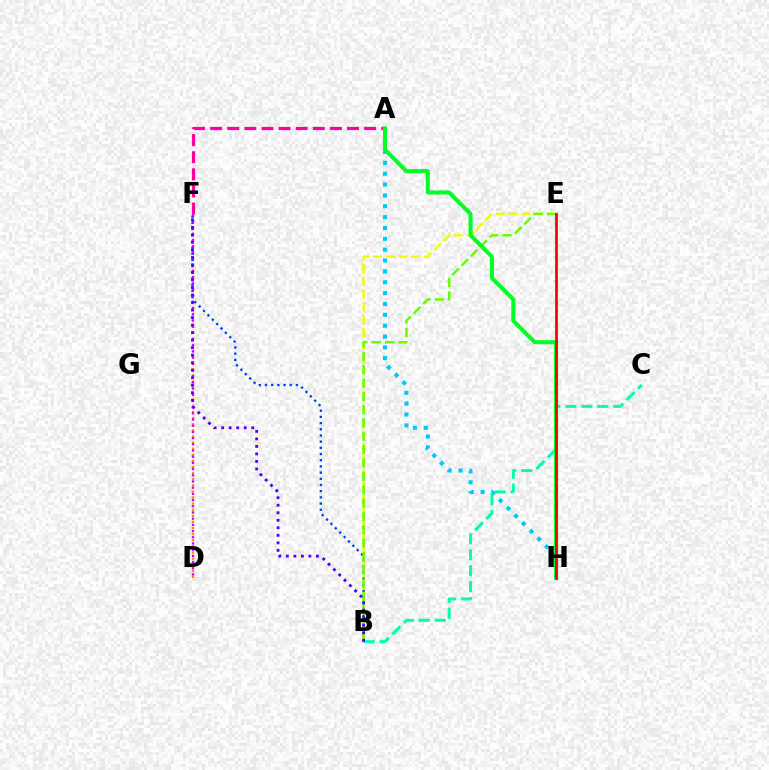{('A', 'H'): [{'color': '#00c7ff', 'line_style': 'dotted', 'thickness': 2.95}, {'color': '#00ff27', 'line_style': 'solid', 'thickness': 2.92}], ('A', 'F'): [{'color': '#ff00a0', 'line_style': 'dashed', 'thickness': 2.32}], ('B', 'E'): [{'color': '#eeff00', 'line_style': 'dashed', 'thickness': 1.74}, {'color': '#66ff00', 'line_style': 'dashed', 'thickness': 1.81}], ('D', 'F'): [{'color': '#ff8800', 'line_style': 'dotted', 'thickness': 1.66}, {'color': '#d600ff', 'line_style': 'dotted', 'thickness': 1.68}], ('B', 'F'): [{'color': '#003fff', 'line_style': 'dotted', 'thickness': 1.68}, {'color': '#4f00ff', 'line_style': 'dotted', 'thickness': 2.04}], ('B', 'C'): [{'color': '#00ffaf', 'line_style': 'dashed', 'thickness': 2.17}], ('E', 'H'): [{'color': '#ff0000', 'line_style': 'solid', 'thickness': 1.97}]}